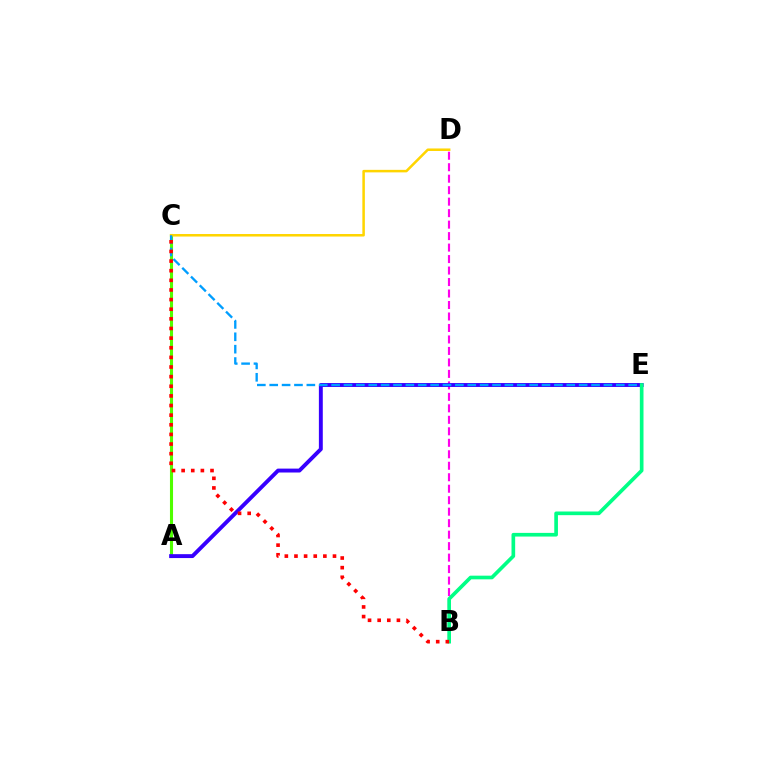{('A', 'C'): [{'color': '#4fff00', 'line_style': 'solid', 'thickness': 2.22}], ('B', 'D'): [{'color': '#ff00ed', 'line_style': 'dashed', 'thickness': 1.56}], ('A', 'E'): [{'color': '#3700ff', 'line_style': 'solid', 'thickness': 2.81}], ('C', 'D'): [{'color': '#ffd500', 'line_style': 'solid', 'thickness': 1.82}], ('C', 'E'): [{'color': '#009eff', 'line_style': 'dashed', 'thickness': 1.68}], ('B', 'E'): [{'color': '#00ff86', 'line_style': 'solid', 'thickness': 2.64}], ('B', 'C'): [{'color': '#ff0000', 'line_style': 'dotted', 'thickness': 2.62}]}